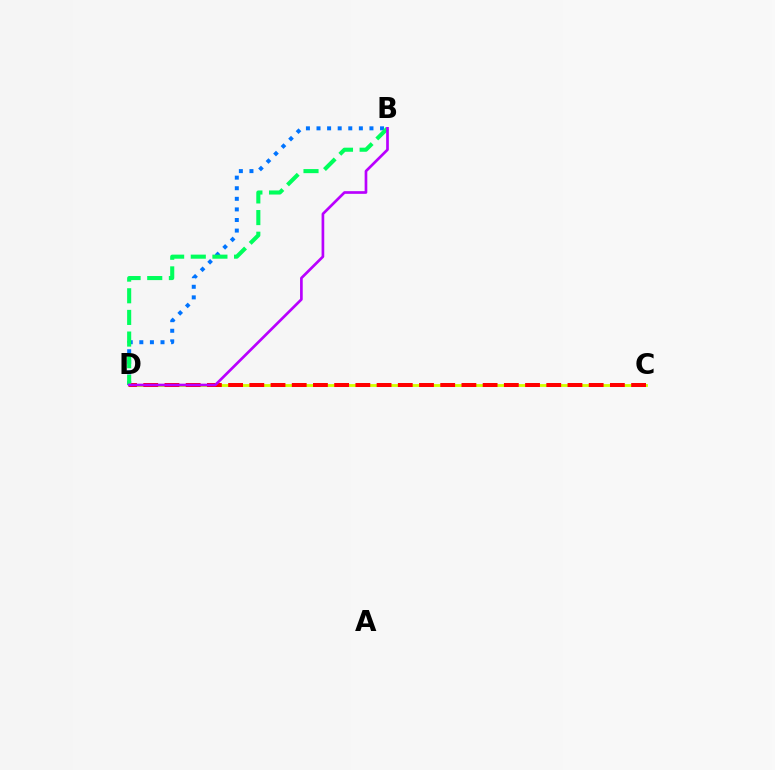{('B', 'D'): [{'color': '#0074ff', 'line_style': 'dotted', 'thickness': 2.88}, {'color': '#00ff5c', 'line_style': 'dashed', 'thickness': 2.94}, {'color': '#b900ff', 'line_style': 'solid', 'thickness': 1.93}], ('C', 'D'): [{'color': '#d1ff00', 'line_style': 'solid', 'thickness': 2.04}, {'color': '#ff0000', 'line_style': 'dashed', 'thickness': 2.88}]}